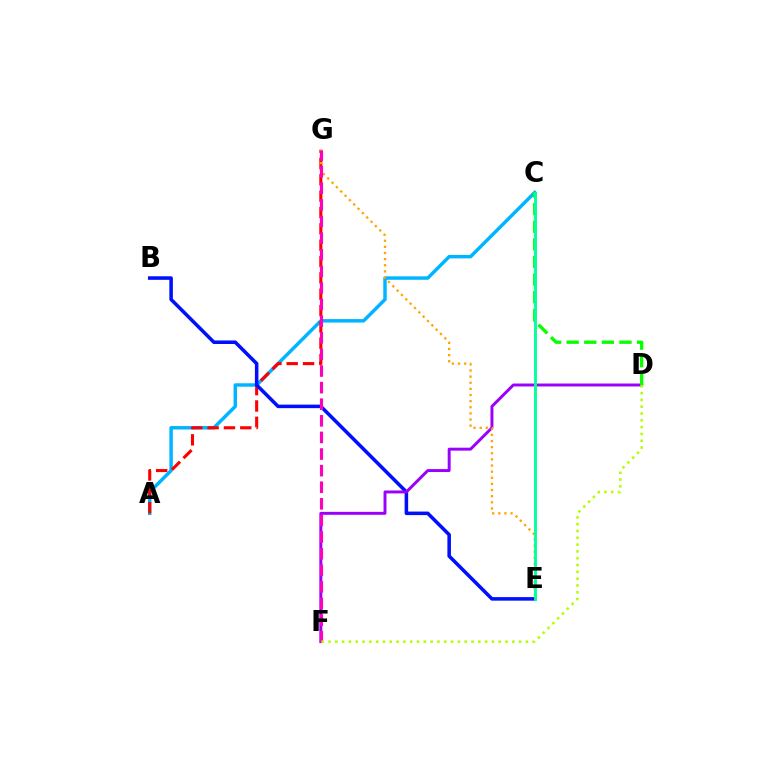{('A', 'C'): [{'color': '#00b5ff', 'line_style': 'solid', 'thickness': 2.49}], ('A', 'G'): [{'color': '#ff0000', 'line_style': 'dashed', 'thickness': 2.22}], ('B', 'E'): [{'color': '#0010ff', 'line_style': 'solid', 'thickness': 2.55}], ('D', 'F'): [{'color': '#9b00ff', 'line_style': 'solid', 'thickness': 2.12}, {'color': '#b3ff00', 'line_style': 'dotted', 'thickness': 1.85}], ('E', 'G'): [{'color': '#ffa500', 'line_style': 'dotted', 'thickness': 1.67}], ('C', 'D'): [{'color': '#08ff00', 'line_style': 'dashed', 'thickness': 2.39}], ('F', 'G'): [{'color': '#ff00bd', 'line_style': 'dashed', 'thickness': 2.26}], ('C', 'E'): [{'color': '#00ff9d', 'line_style': 'solid', 'thickness': 2.06}]}